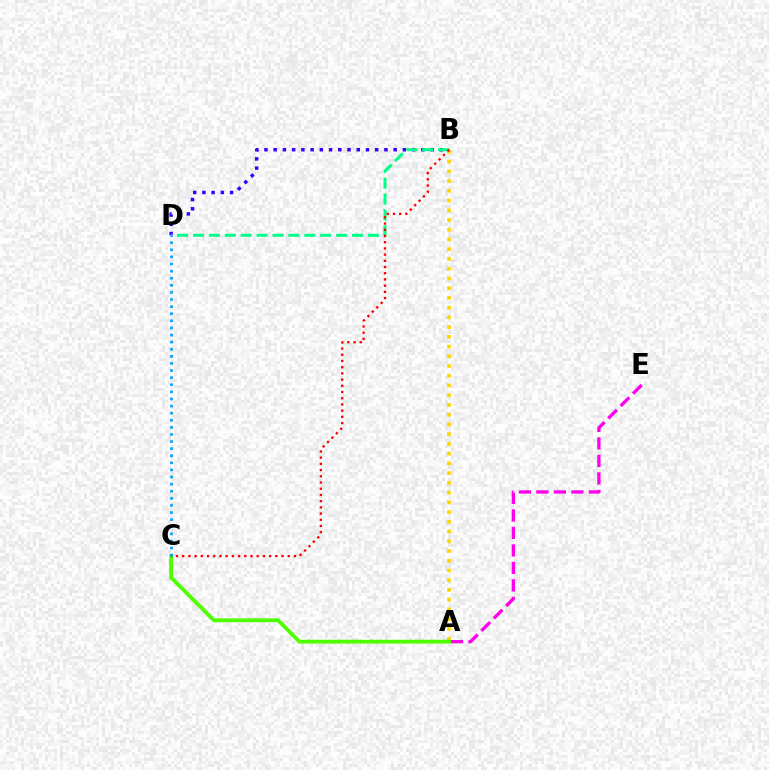{('B', 'D'): [{'color': '#3700ff', 'line_style': 'dotted', 'thickness': 2.51}, {'color': '#00ff86', 'line_style': 'dashed', 'thickness': 2.16}], ('A', 'E'): [{'color': '#ff00ed', 'line_style': 'dashed', 'thickness': 2.38}], ('A', 'B'): [{'color': '#ffd500', 'line_style': 'dotted', 'thickness': 2.65}], ('A', 'C'): [{'color': '#4fff00', 'line_style': 'solid', 'thickness': 2.74}], ('B', 'C'): [{'color': '#ff0000', 'line_style': 'dotted', 'thickness': 1.69}], ('C', 'D'): [{'color': '#009eff', 'line_style': 'dotted', 'thickness': 1.93}]}